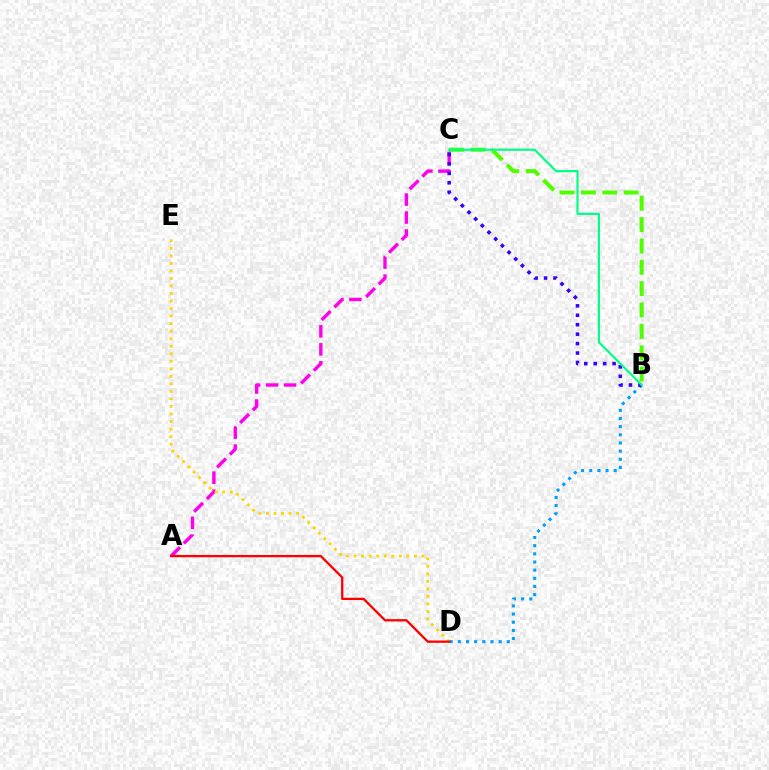{('B', 'C'): [{'color': '#4fff00', 'line_style': 'dashed', 'thickness': 2.9}, {'color': '#3700ff', 'line_style': 'dotted', 'thickness': 2.56}, {'color': '#00ff86', 'line_style': 'solid', 'thickness': 1.57}], ('A', 'C'): [{'color': '#ff00ed', 'line_style': 'dashed', 'thickness': 2.44}], ('D', 'E'): [{'color': '#ffd500', 'line_style': 'dotted', 'thickness': 2.05}], ('B', 'D'): [{'color': '#009eff', 'line_style': 'dotted', 'thickness': 2.22}], ('A', 'D'): [{'color': '#ff0000', 'line_style': 'solid', 'thickness': 1.64}]}